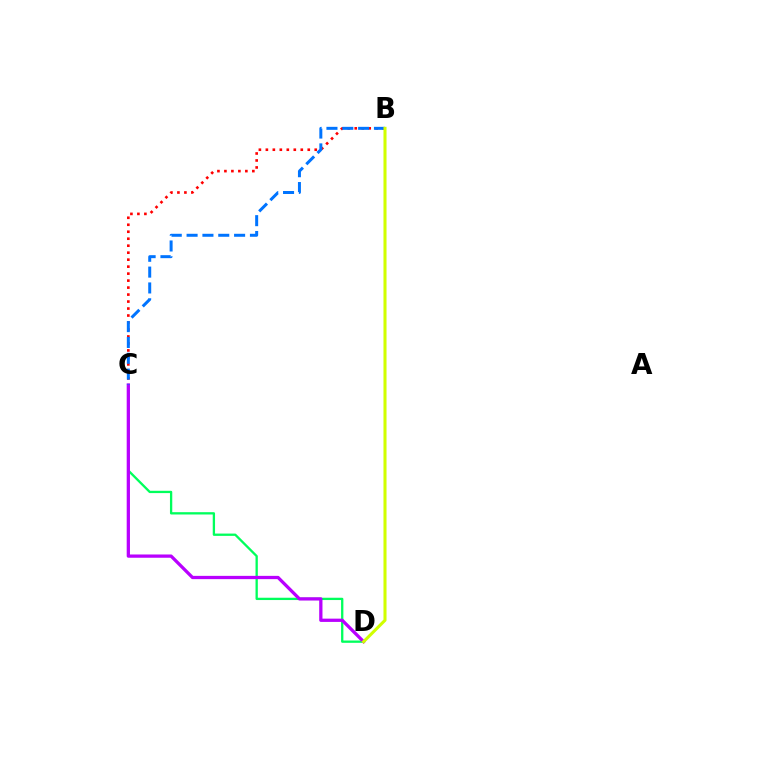{('C', 'D'): [{'color': '#00ff5c', 'line_style': 'solid', 'thickness': 1.66}, {'color': '#b900ff', 'line_style': 'solid', 'thickness': 2.35}], ('B', 'C'): [{'color': '#ff0000', 'line_style': 'dotted', 'thickness': 1.9}, {'color': '#0074ff', 'line_style': 'dashed', 'thickness': 2.15}], ('B', 'D'): [{'color': '#d1ff00', 'line_style': 'solid', 'thickness': 2.2}]}